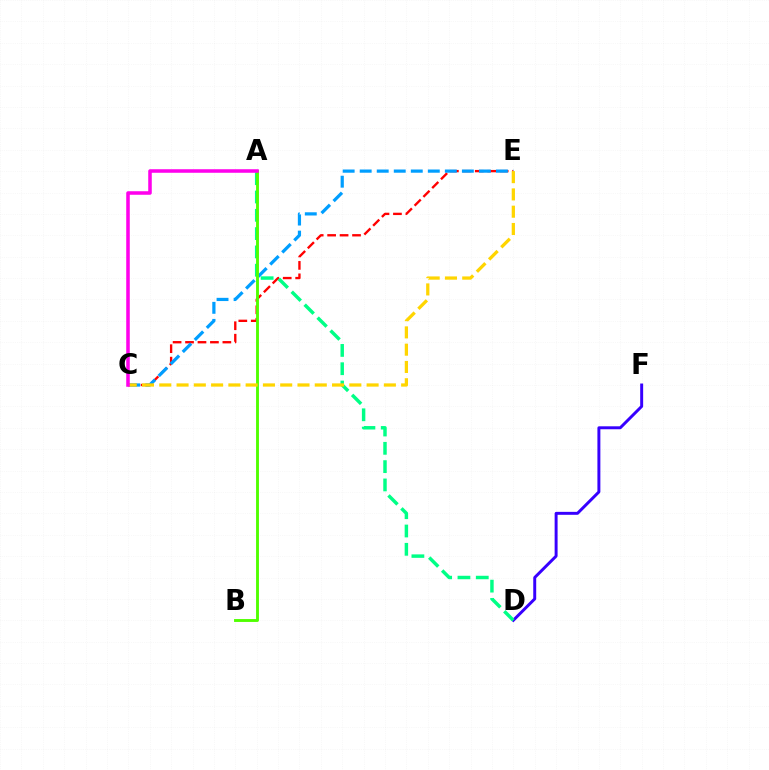{('C', 'E'): [{'color': '#ff0000', 'line_style': 'dashed', 'thickness': 1.69}, {'color': '#009eff', 'line_style': 'dashed', 'thickness': 2.31}, {'color': '#ffd500', 'line_style': 'dashed', 'thickness': 2.35}], ('D', 'F'): [{'color': '#3700ff', 'line_style': 'solid', 'thickness': 2.13}], ('A', 'D'): [{'color': '#00ff86', 'line_style': 'dashed', 'thickness': 2.49}], ('A', 'B'): [{'color': '#4fff00', 'line_style': 'solid', 'thickness': 2.08}], ('A', 'C'): [{'color': '#ff00ed', 'line_style': 'solid', 'thickness': 2.55}]}